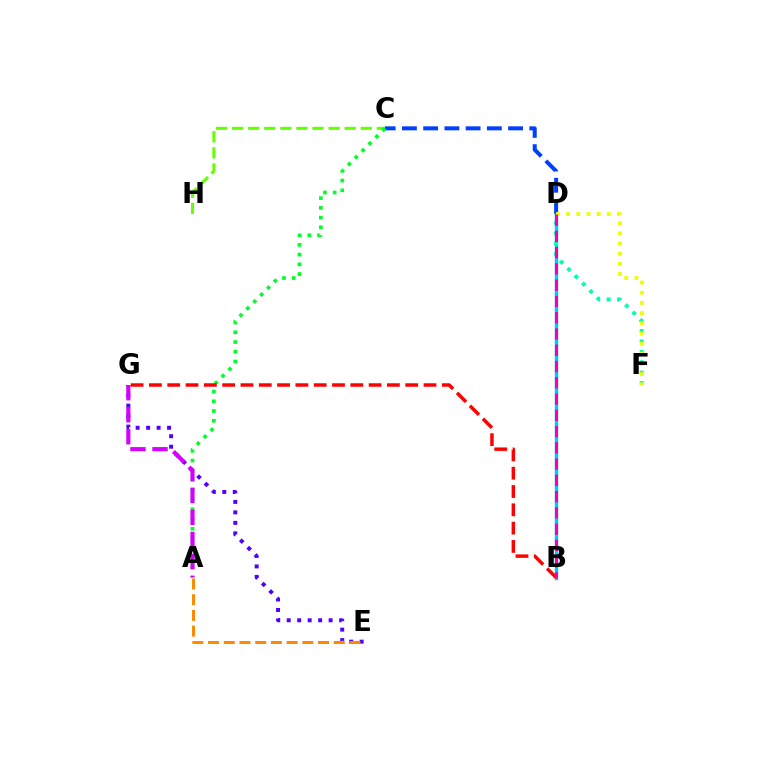{('B', 'D'): [{'color': '#00c7ff', 'line_style': 'solid', 'thickness': 2.45}, {'color': '#ff00a0', 'line_style': 'dashed', 'thickness': 2.21}], ('C', 'H'): [{'color': '#66ff00', 'line_style': 'dashed', 'thickness': 2.18}], ('C', 'D'): [{'color': '#003fff', 'line_style': 'dashed', 'thickness': 2.88}], ('E', 'G'): [{'color': '#4f00ff', 'line_style': 'dotted', 'thickness': 2.85}], ('A', 'E'): [{'color': '#ff8800', 'line_style': 'dashed', 'thickness': 2.13}], ('A', 'C'): [{'color': '#00ff27', 'line_style': 'dotted', 'thickness': 2.64}], ('D', 'F'): [{'color': '#00ffaf', 'line_style': 'dotted', 'thickness': 2.83}, {'color': '#eeff00', 'line_style': 'dotted', 'thickness': 2.76}], ('A', 'G'): [{'color': '#d600ff', 'line_style': 'dashed', 'thickness': 2.99}], ('B', 'G'): [{'color': '#ff0000', 'line_style': 'dashed', 'thickness': 2.49}]}